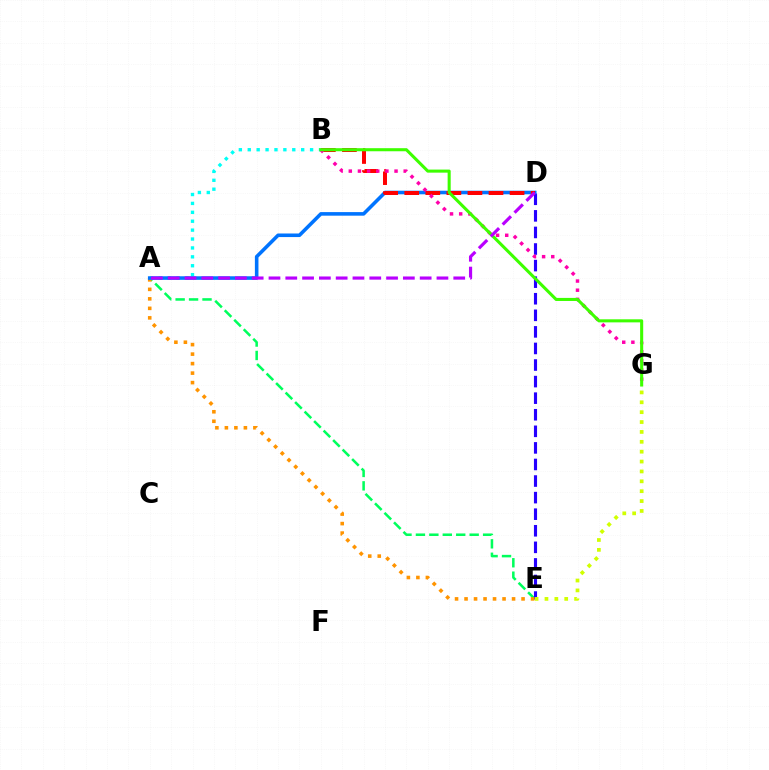{('A', 'E'): [{'color': '#00ff5c', 'line_style': 'dashed', 'thickness': 1.83}, {'color': '#ff9400', 'line_style': 'dotted', 'thickness': 2.58}], ('A', 'B'): [{'color': '#00fff6', 'line_style': 'dotted', 'thickness': 2.42}], ('D', 'E'): [{'color': '#2500ff', 'line_style': 'dashed', 'thickness': 2.25}], ('A', 'D'): [{'color': '#0074ff', 'line_style': 'solid', 'thickness': 2.58}, {'color': '#b900ff', 'line_style': 'dashed', 'thickness': 2.28}], ('B', 'D'): [{'color': '#ff0000', 'line_style': 'dashed', 'thickness': 2.86}], ('B', 'G'): [{'color': '#ff00ac', 'line_style': 'dotted', 'thickness': 2.49}, {'color': '#3dff00', 'line_style': 'solid', 'thickness': 2.21}], ('E', 'G'): [{'color': '#d1ff00', 'line_style': 'dotted', 'thickness': 2.68}]}